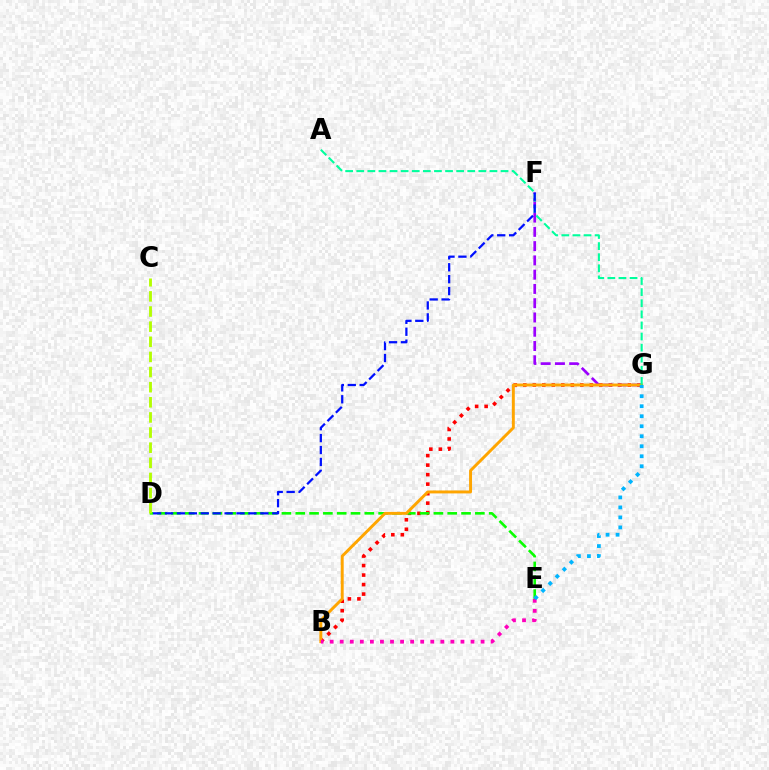{('B', 'G'): [{'color': '#ff0000', 'line_style': 'dotted', 'thickness': 2.58}, {'color': '#ffa500', 'line_style': 'solid', 'thickness': 2.11}], ('F', 'G'): [{'color': '#9b00ff', 'line_style': 'dashed', 'thickness': 1.94}], ('D', 'E'): [{'color': '#08ff00', 'line_style': 'dashed', 'thickness': 1.88}], ('A', 'G'): [{'color': '#00ff9d', 'line_style': 'dashed', 'thickness': 1.51}], ('C', 'D'): [{'color': '#b3ff00', 'line_style': 'dashed', 'thickness': 2.06}], ('D', 'F'): [{'color': '#0010ff', 'line_style': 'dashed', 'thickness': 1.62}], ('B', 'E'): [{'color': '#ff00bd', 'line_style': 'dotted', 'thickness': 2.73}], ('E', 'G'): [{'color': '#00b5ff', 'line_style': 'dotted', 'thickness': 2.72}]}